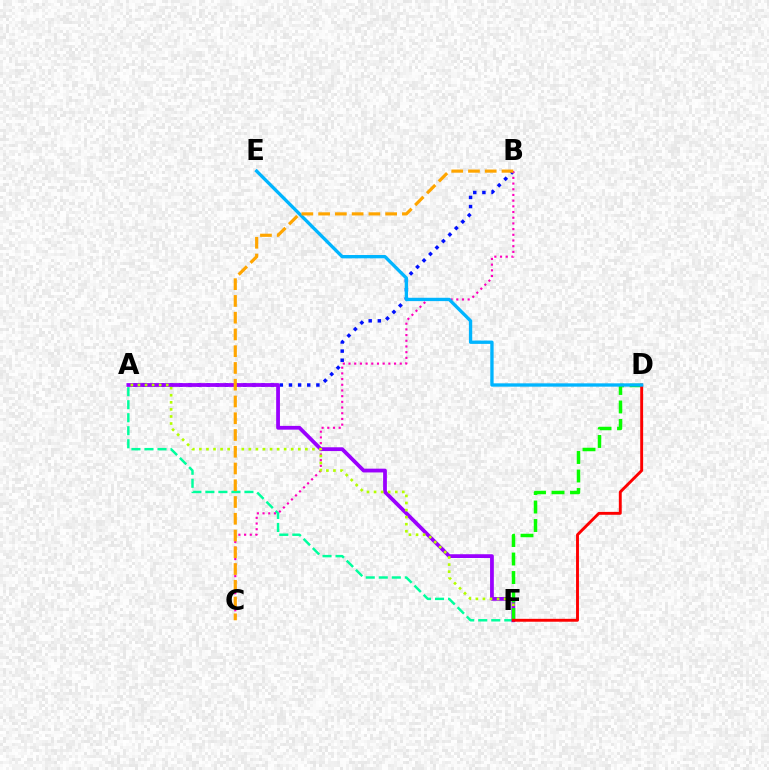{('A', 'F'): [{'color': '#00ff9d', 'line_style': 'dashed', 'thickness': 1.77}, {'color': '#9b00ff', 'line_style': 'solid', 'thickness': 2.72}, {'color': '#b3ff00', 'line_style': 'dotted', 'thickness': 1.92}], ('A', 'B'): [{'color': '#0010ff', 'line_style': 'dotted', 'thickness': 2.48}], ('B', 'C'): [{'color': '#ff00bd', 'line_style': 'dotted', 'thickness': 1.55}, {'color': '#ffa500', 'line_style': 'dashed', 'thickness': 2.28}], ('D', 'F'): [{'color': '#08ff00', 'line_style': 'dashed', 'thickness': 2.51}, {'color': '#ff0000', 'line_style': 'solid', 'thickness': 2.08}], ('D', 'E'): [{'color': '#00b5ff', 'line_style': 'solid', 'thickness': 2.4}]}